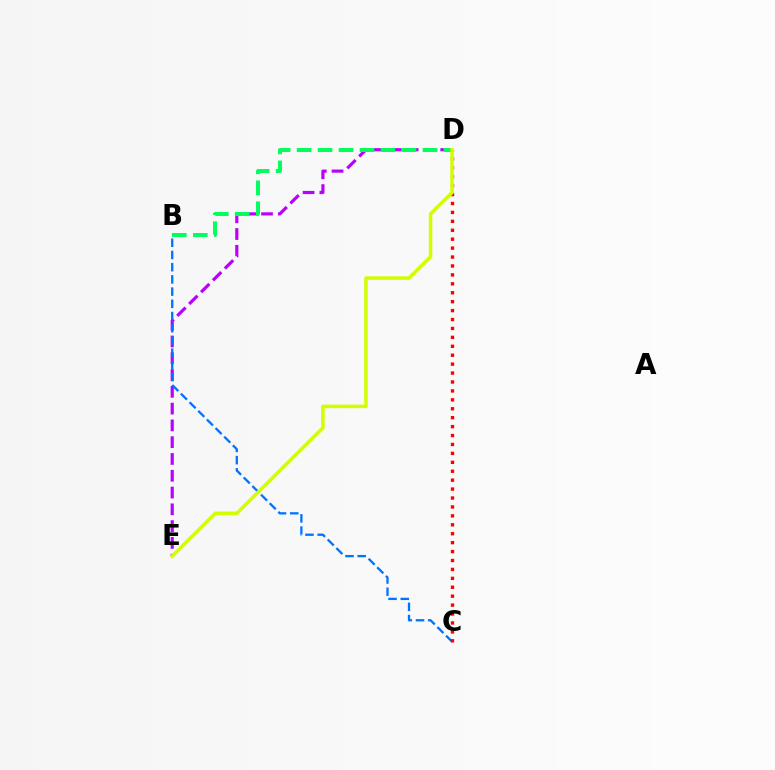{('D', 'E'): [{'color': '#b900ff', 'line_style': 'dashed', 'thickness': 2.28}, {'color': '#d1ff00', 'line_style': 'solid', 'thickness': 2.55}], ('B', 'C'): [{'color': '#0074ff', 'line_style': 'dashed', 'thickness': 1.66}], ('B', 'D'): [{'color': '#00ff5c', 'line_style': 'dashed', 'thickness': 2.85}], ('C', 'D'): [{'color': '#ff0000', 'line_style': 'dotted', 'thickness': 2.42}]}